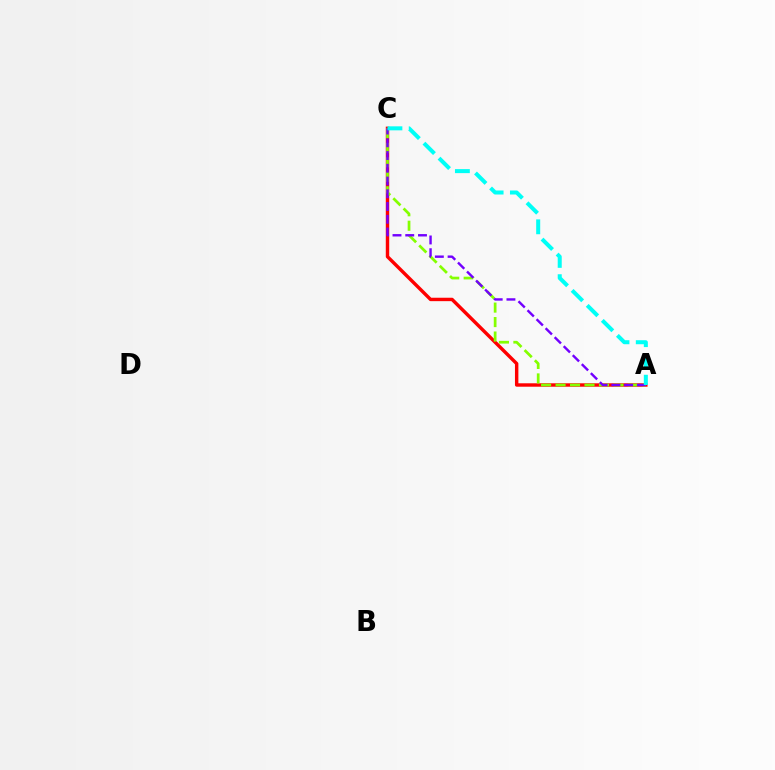{('A', 'C'): [{'color': '#ff0000', 'line_style': 'solid', 'thickness': 2.46}, {'color': '#84ff00', 'line_style': 'dashed', 'thickness': 1.97}, {'color': '#7200ff', 'line_style': 'dashed', 'thickness': 1.73}, {'color': '#00fff6', 'line_style': 'dashed', 'thickness': 2.89}]}